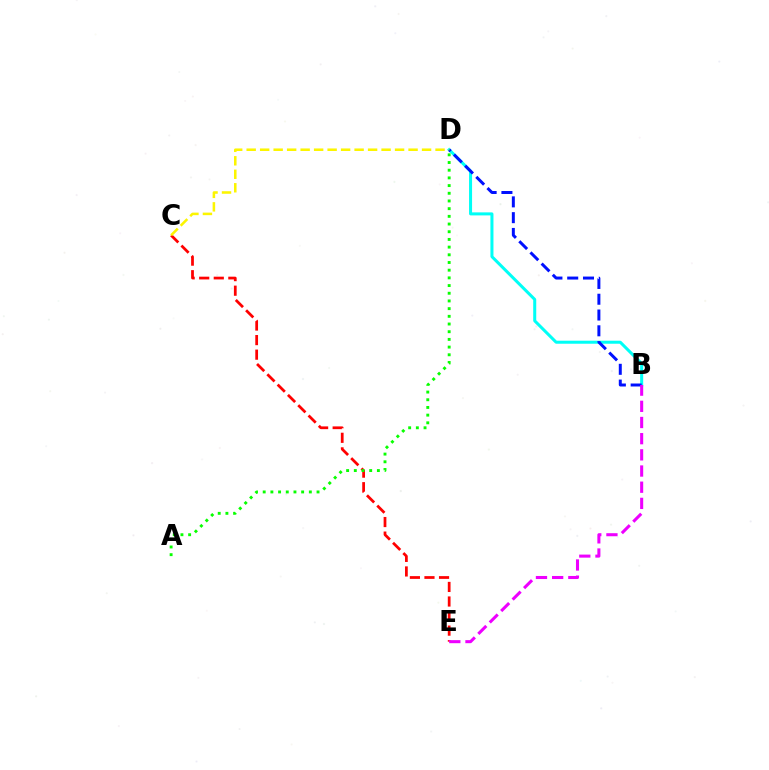{('B', 'D'): [{'color': '#00fff6', 'line_style': 'solid', 'thickness': 2.18}, {'color': '#0010ff', 'line_style': 'dashed', 'thickness': 2.14}], ('C', 'E'): [{'color': '#ff0000', 'line_style': 'dashed', 'thickness': 1.98}], ('A', 'D'): [{'color': '#08ff00', 'line_style': 'dotted', 'thickness': 2.09}], ('B', 'E'): [{'color': '#ee00ff', 'line_style': 'dashed', 'thickness': 2.2}], ('C', 'D'): [{'color': '#fcf500', 'line_style': 'dashed', 'thickness': 1.83}]}